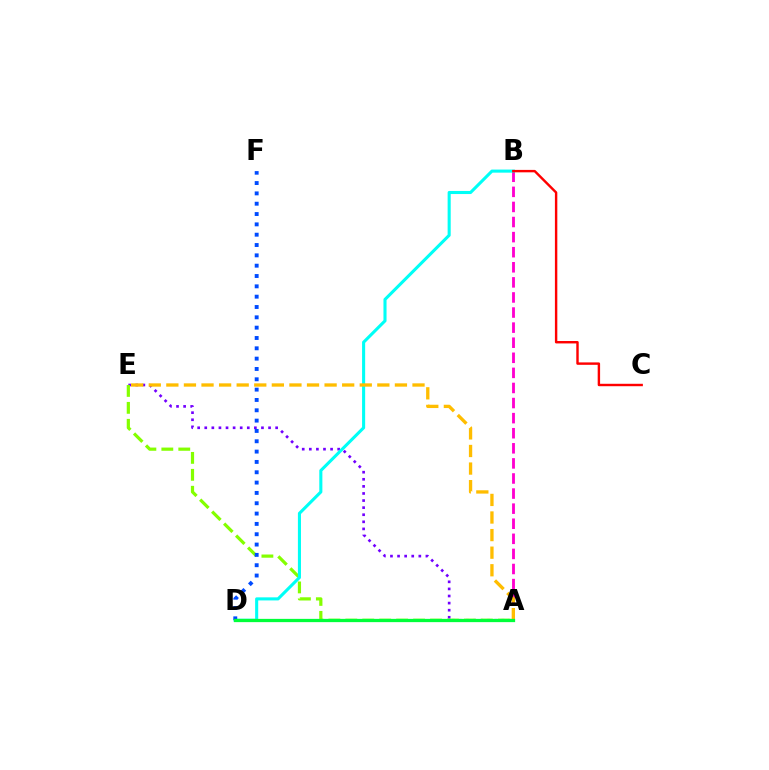{('A', 'B'): [{'color': '#ff00cf', 'line_style': 'dashed', 'thickness': 2.05}], ('A', 'E'): [{'color': '#7200ff', 'line_style': 'dotted', 'thickness': 1.93}, {'color': '#84ff00', 'line_style': 'dashed', 'thickness': 2.3}, {'color': '#ffbd00', 'line_style': 'dashed', 'thickness': 2.39}], ('B', 'D'): [{'color': '#00fff6', 'line_style': 'solid', 'thickness': 2.22}], ('D', 'F'): [{'color': '#004bff', 'line_style': 'dotted', 'thickness': 2.81}], ('A', 'D'): [{'color': '#00ff39', 'line_style': 'solid', 'thickness': 2.35}], ('B', 'C'): [{'color': '#ff0000', 'line_style': 'solid', 'thickness': 1.74}]}